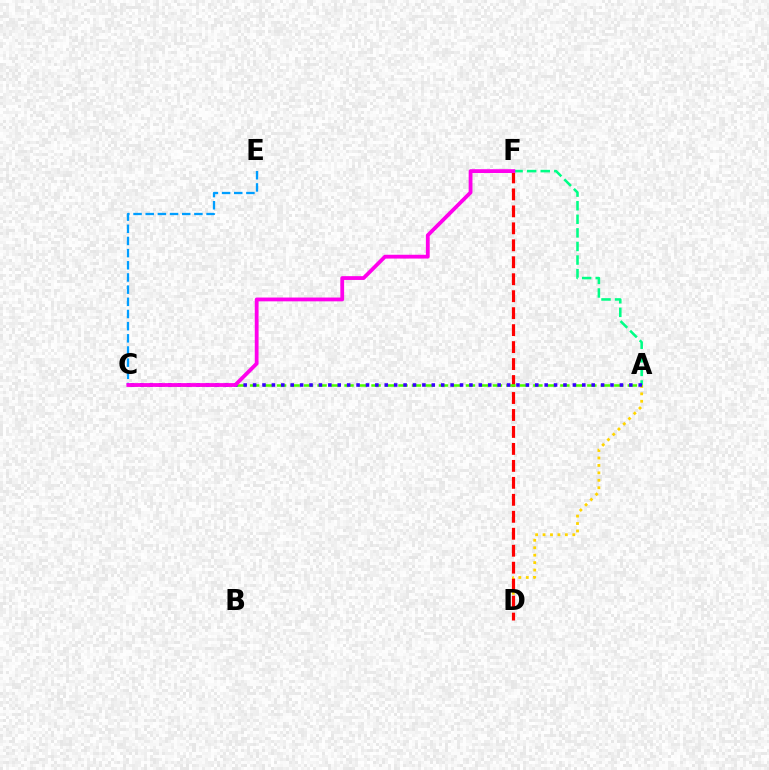{('A', 'D'): [{'color': '#ffd500', 'line_style': 'dotted', 'thickness': 2.02}], ('D', 'F'): [{'color': '#ff0000', 'line_style': 'dashed', 'thickness': 2.31}], ('A', 'C'): [{'color': '#4fff00', 'line_style': 'dashed', 'thickness': 1.83}, {'color': '#3700ff', 'line_style': 'dotted', 'thickness': 2.56}], ('A', 'F'): [{'color': '#00ff86', 'line_style': 'dashed', 'thickness': 1.85}], ('C', 'E'): [{'color': '#009eff', 'line_style': 'dashed', 'thickness': 1.65}], ('C', 'F'): [{'color': '#ff00ed', 'line_style': 'solid', 'thickness': 2.74}]}